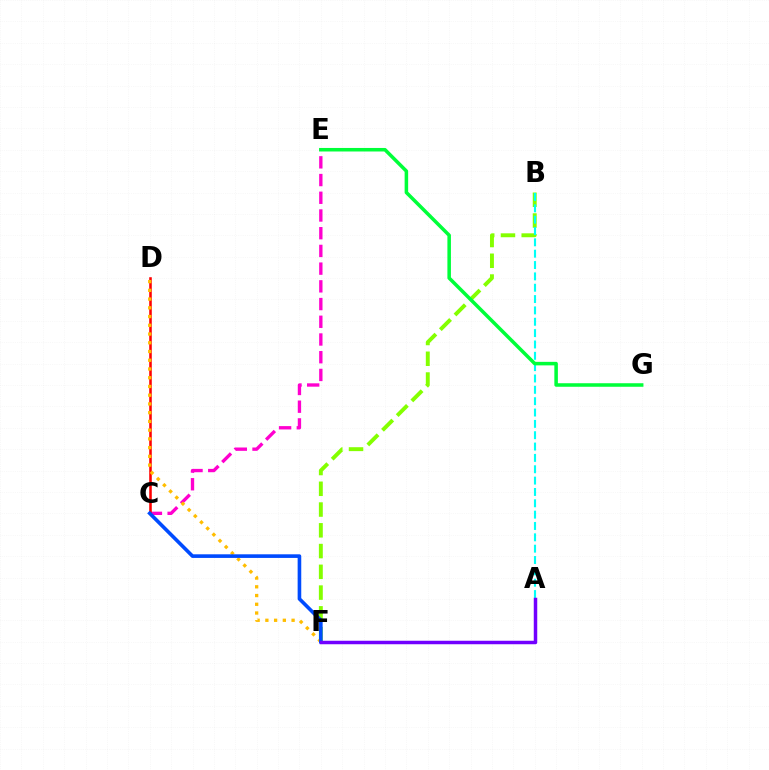{('B', 'F'): [{'color': '#84ff00', 'line_style': 'dashed', 'thickness': 2.82}], ('C', 'E'): [{'color': '#ff00cf', 'line_style': 'dashed', 'thickness': 2.41}], ('A', 'B'): [{'color': '#00fff6', 'line_style': 'dashed', 'thickness': 1.54}], ('C', 'D'): [{'color': '#ff0000', 'line_style': 'solid', 'thickness': 1.85}], ('E', 'G'): [{'color': '#00ff39', 'line_style': 'solid', 'thickness': 2.54}], ('D', 'F'): [{'color': '#ffbd00', 'line_style': 'dotted', 'thickness': 2.37}], ('C', 'F'): [{'color': '#004bff', 'line_style': 'solid', 'thickness': 2.6}], ('A', 'F'): [{'color': '#7200ff', 'line_style': 'solid', 'thickness': 2.51}]}